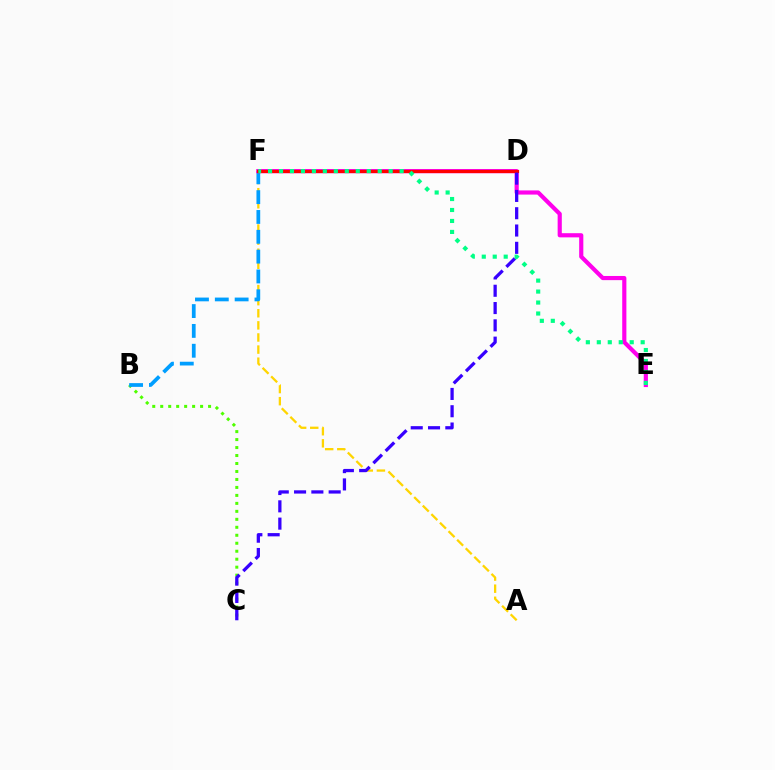{('A', 'F'): [{'color': '#ffd500', 'line_style': 'dashed', 'thickness': 1.64}], ('B', 'C'): [{'color': '#4fff00', 'line_style': 'dotted', 'thickness': 2.17}], ('B', 'F'): [{'color': '#009eff', 'line_style': 'dashed', 'thickness': 2.69}], ('E', 'F'): [{'color': '#ff00ed', 'line_style': 'solid', 'thickness': 3.0}, {'color': '#00ff86', 'line_style': 'dotted', 'thickness': 2.98}], ('D', 'F'): [{'color': '#ff0000', 'line_style': 'solid', 'thickness': 2.3}], ('C', 'D'): [{'color': '#3700ff', 'line_style': 'dashed', 'thickness': 2.35}]}